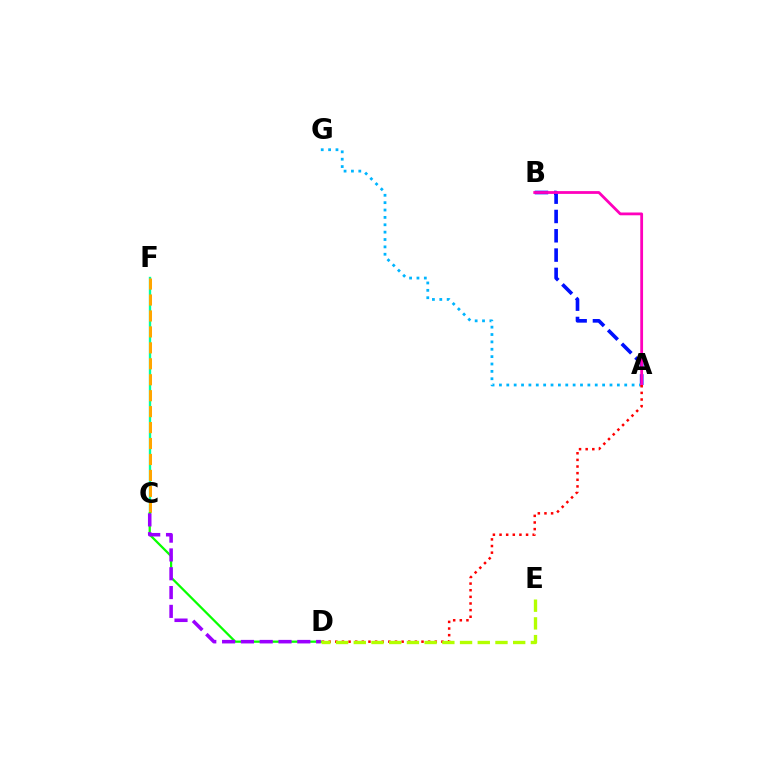{('A', 'B'): [{'color': '#0010ff', 'line_style': 'dashed', 'thickness': 2.62}, {'color': '#ff00bd', 'line_style': 'solid', 'thickness': 2.01}], ('C', 'F'): [{'color': '#00ff9d', 'line_style': 'solid', 'thickness': 1.7}, {'color': '#ffa500', 'line_style': 'dashed', 'thickness': 2.17}], ('A', 'G'): [{'color': '#00b5ff', 'line_style': 'dotted', 'thickness': 2.0}], ('A', 'D'): [{'color': '#ff0000', 'line_style': 'dotted', 'thickness': 1.8}], ('C', 'D'): [{'color': '#08ff00', 'line_style': 'solid', 'thickness': 1.62}, {'color': '#9b00ff', 'line_style': 'dashed', 'thickness': 2.56}], ('D', 'E'): [{'color': '#b3ff00', 'line_style': 'dashed', 'thickness': 2.41}]}